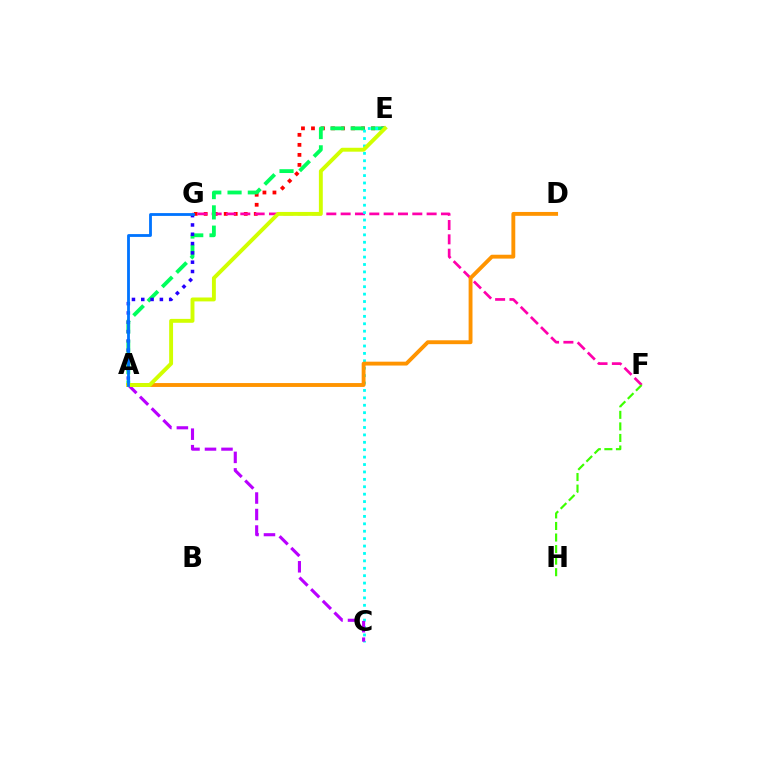{('E', 'G'): [{'color': '#ff0000', 'line_style': 'dotted', 'thickness': 2.72}], ('F', 'G'): [{'color': '#ff00ac', 'line_style': 'dashed', 'thickness': 1.95}], ('A', 'E'): [{'color': '#00ff5c', 'line_style': 'dashed', 'thickness': 2.75}, {'color': '#d1ff00', 'line_style': 'solid', 'thickness': 2.81}], ('A', 'G'): [{'color': '#2500ff', 'line_style': 'dotted', 'thickness': 2.53}, {'color': '#0074ff', 'line_style': 'solid', 'thickness': 2.02}], ('C', 'E'): [{'color': '#00fff6', 'line_style': 'dotted', 'thickness': 2.01}], ('A', 'C'): [{'color': '#b900ff', 'line_style': 'dashed', 'thickness': 2.24}], ('A', 'D'): [{'color': '#ff9400', 'line_style': 'solid', 'thickness': 2.79}], ('F', 'H'): [{'color': '#3dff00', 'line_style': 'dashed', 'thickness': 1.57}]}